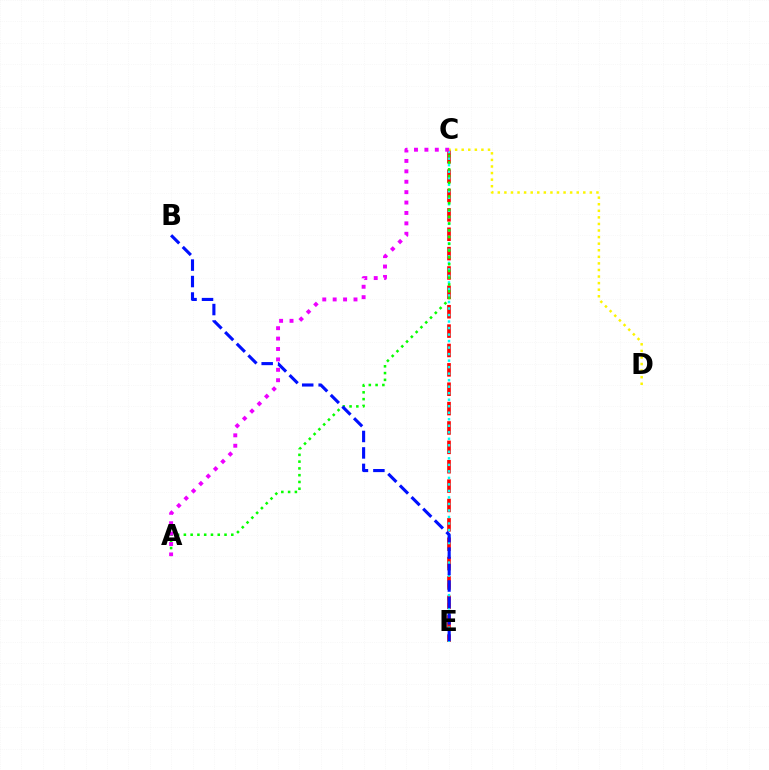{('C', 'E'): [{'color': '#ff0000', 'line_style': 'dashed', 'thickness': 2.63}, {'color': '#00fff6', 'line_style': 'dotted', 'thickness': 1.77}], ('A', 'C'): [{'color': '#08ff00', 'line_style': 'dotted', 'thickness': 1.84}, {'color': '#ee00ff', 'line_style': 'dotted', 'thickness': 2.83}], ('C', 'D'): [{'color': '#fcf500', 'line_style': 'dotted', 'thickness': 1.79}], ('B', 'E'): [{'color': '#0010ff', 'line_style': 'dashed', 'thickness': 2.24}]}